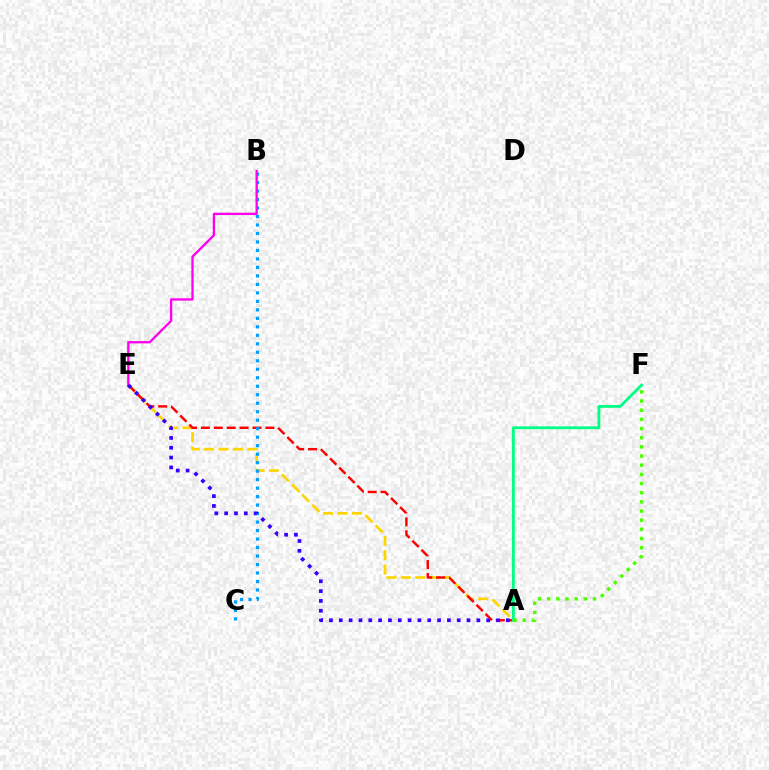{('A', 'E'): [{'color': '#ffd500', 'line_style': 'dashed', 'thickness': 1.95}, {'color': '#ff0000', 'line_style': 'dashed', 'thickness': 1.75}, {'color': '#3700ff', 'line_style': 'dotted', 'thickness': 2.67}], ('B', 'C'): [{'color': '#009eff', 'line_style': 'dotted', 'thickness': 2.31}], ('A', 'F'): [{'color': '#00ff86', 'line_style': 'solid', 'thickness': 2.04}, {'color': '#4fff00', 'line_style': 'dotted', 'thickness': 2.49}], ('B', 'E'): [{'color': '#ff00ed', 'line_style': 'solid', 'thickness': 1.67}]}